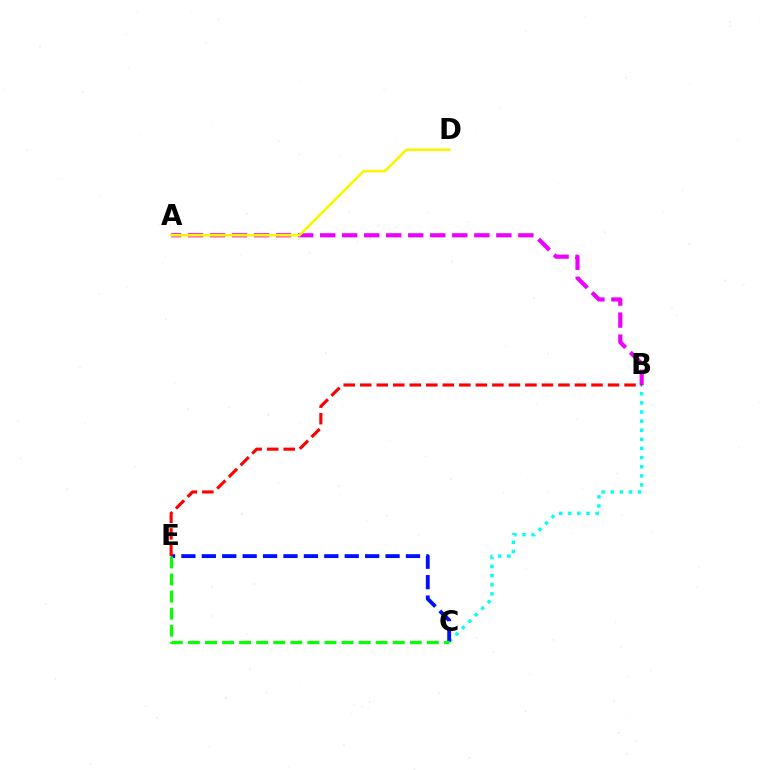{('B', 'C'): [{'color': '#00fff6', 'line_style': 'dotted', 'thickness': 2.48}], ('A', 'B'): [{'color': '#ee00ff', 'line_style': 'dashed', 'thickness': 2.99}], ('C', 'E'): [{'color': '#0010ff', 'line_style': 'dashed', 'thickness': 2.77}, {'color': '#08ff00', 'line_style': 'dashed', 'thickness': 2.32}], ('A', 'D'): [{'color': '#fcf500', 'line_style': 'solid', 'thickness': 1.88}], ('B', 'E'): [{'color': '#ff0000', 'line_style': 'dashed', 'thickness': 2.24}]}